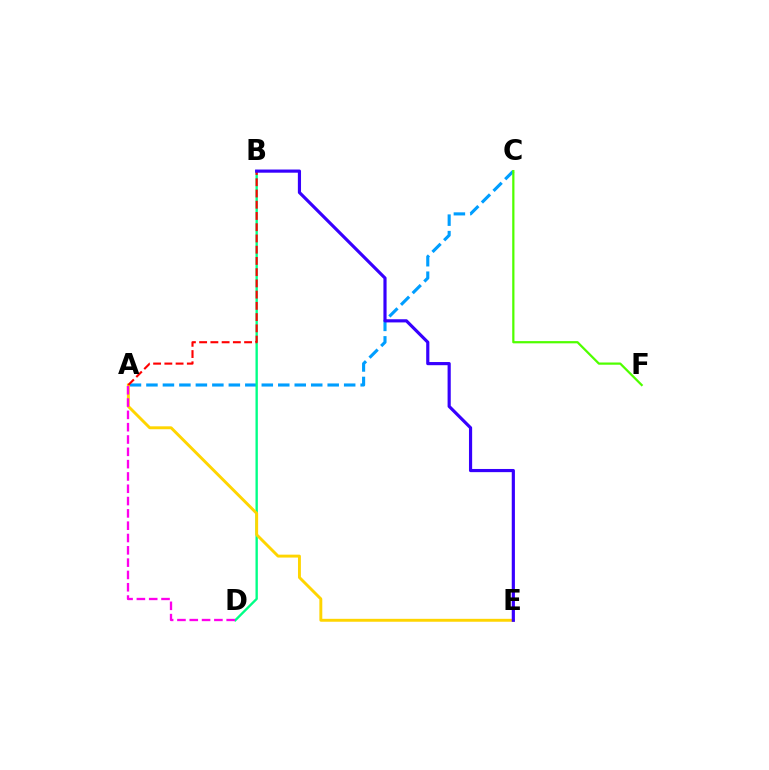{('A', 'C'): [{'color': '#009eff', 'line_style': 'dashed', 'thickness': 2.24}], ('B', 'D'): [{'color': '#00ff86', 'line_style': 'solid', 'thickness': 1.7}], ('A', 'E'): [{'color': '#ffd500', 'line_style': 'solid', 'thickness': 2.1}], ('A', 'D'): [{'color': '#ff00ed', 'line_style': 'dashed', 'thickness': 1.67}], ('A', 'B'): [{'color': '#ff0000', 'line_style': 'dashed', 'thickness': 1.53}], ('B', 'E'): [{'color': '#3700ff', 'line_style': 'solid', 'thickness': 2.28}], ('C', 'F'): [{'color': '#4fff00', 'line_style': 'solid', 'thickness': 1.61}]}